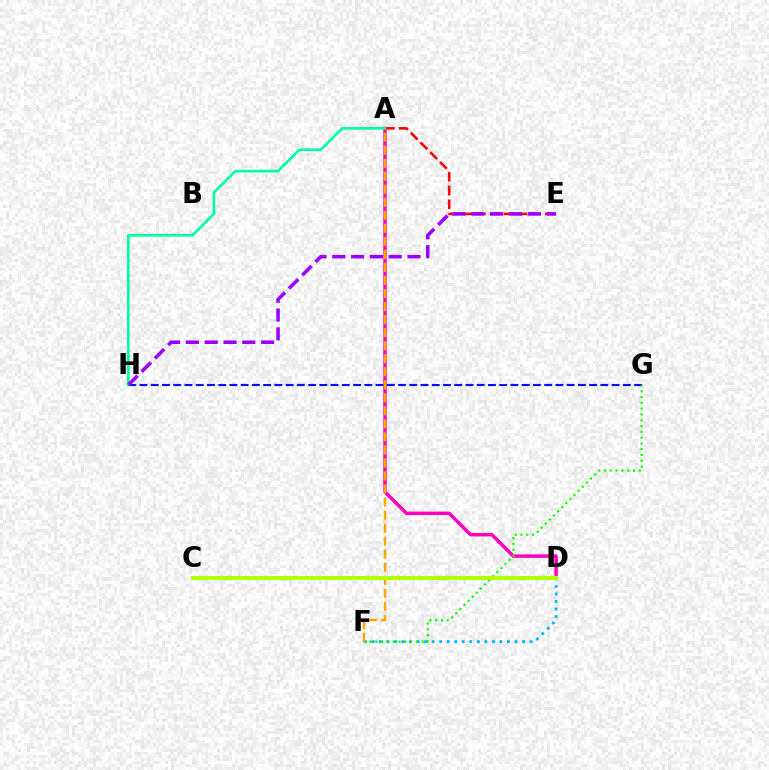{('A', 'D'): [{'color': '#ff00bd', 'line_style': 'solid', 'thickness': 2.49}], ('D', 'F'): [{'color': '#00b5ff', 'line_style': 'dotted', 'thickness': 2.05}], ('A', 'E'): [{'color': '#ff0000', 'line_style': 'dashed', 'thickness': 1.87}], ('G', 'H'): [{'color': '#0010ff', 'line_style': 'dashed', 'thickness': 1.53}], ('F', 'G'): [{'color': '#08ff00', 'line_style': 'dotted', 'thickness': 1.58}], ('A', 'H'): [{'color': '#00ff9d', 'line_style': 'solid', 'thickness': 1.9}], ('E', 'H'): [{'color': '#9b00ff', 'line_style': 'dashed', 'thickness': 2.55}], ('A', 'F'): [{'color': '#ffa500', 'line_style': 'dashed', 'thickness': 1.77}], ('C', 'D'): [{'color': '#b3ff00', 'line_style': 'solid', 'thickness': 2.95}]}